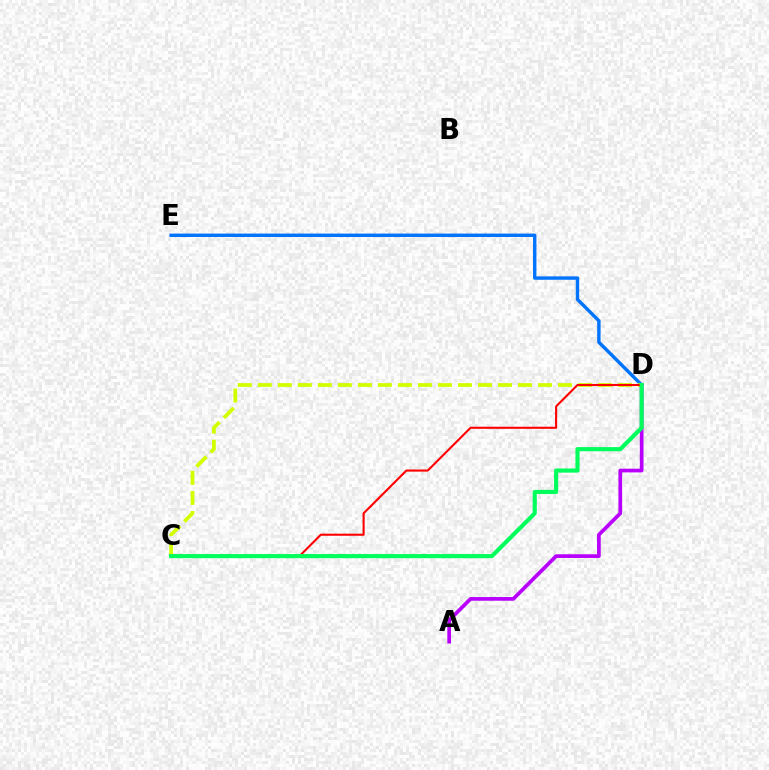{('A', 'D'): [{'color': '#b900ff', 'line_style': 'solid', 'thickness': 2.67}], ('D', 'E'): [{'color': '#0074ff', 'line_style': 'solid', 'thickness': 2.45}], ('C', 'D'): [{'color': '#d1ff00', 'line_style': 'dashed', 'thickness': 2.72}, {'color': '#ff0000', 'line_style': 'solid', 'thickness': 1.51}, {'color': '#00ff5c', 'line_style': 'solid', 'thickness': 2.98}]}